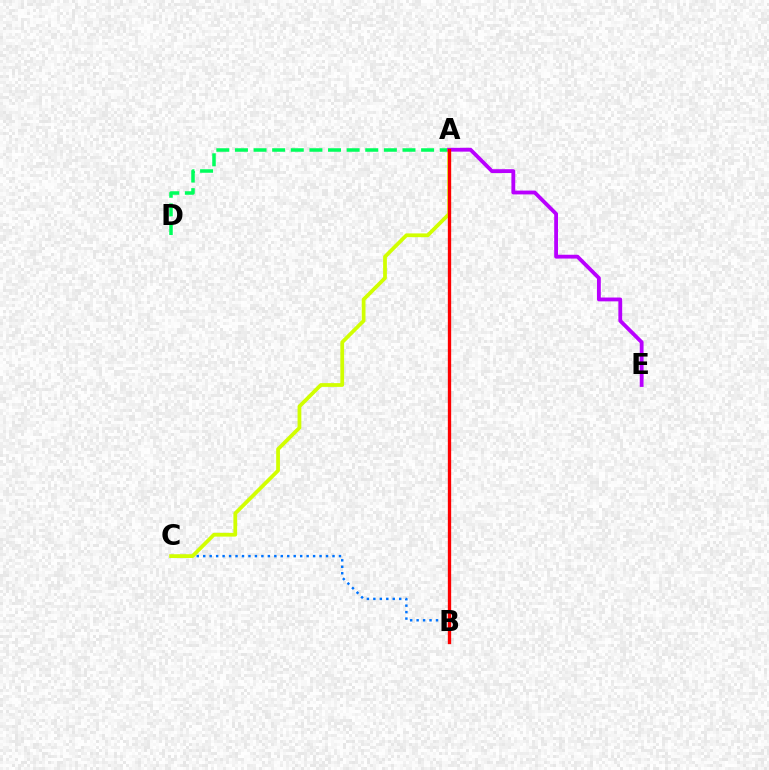{('B', 'C'): [{'color': '#0074ff', 'line_style': 'dotted', 'thickness': 1.76}], ('A', 'D'): [{'color': '#00ff5c', 'line_style': 'dashed', 'thickness': 2.53}], ('A', 'C'): [{'color': '#d1ff00', 'line_style': 'solid', 'thickness': 2.7}], ('A', 'E'): [{'color': '#b900ff', 'line_style': 'solid', 'thickness': 2.75}], ('A', 'B'): [{'color': '#ff0000', 'line_style': 'solid', 'thickness': 2.39}]}